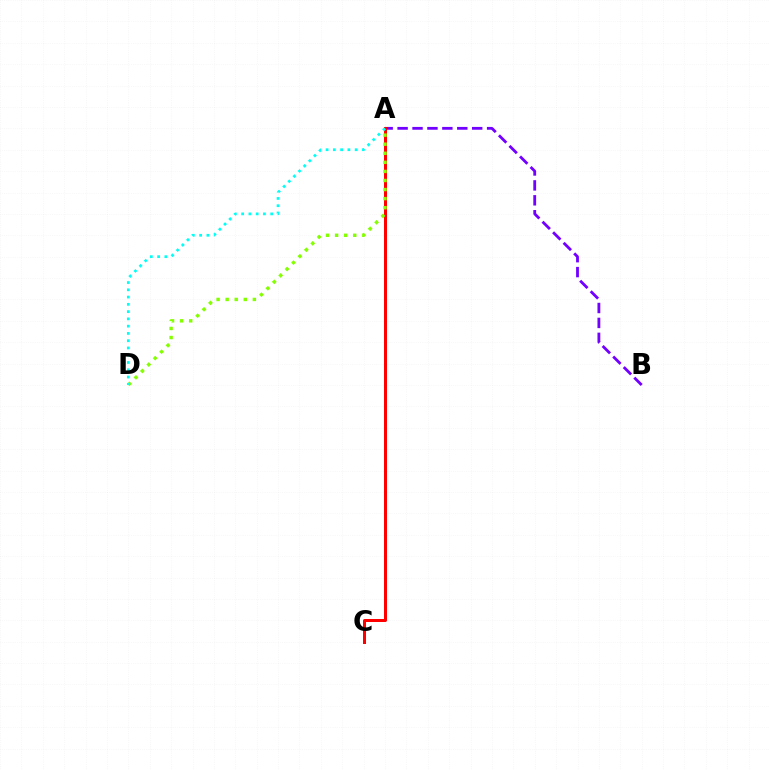{('A', 'B'): [{'color': '#7200ff', 'line_style': 'dashed', 'thickness': 2.03}], ('A', 'C'): [{'color': '#ff0000', 'line_style': 'solid', 'thickness': 2.16}], ('A', 'D'): [{'color': '#84ff00', 'line_style': 'dotted', 'thickness': 2.46}, {'color': '#00fff6', 'line_style': 'dotted', 'thickness': 1.97}]}